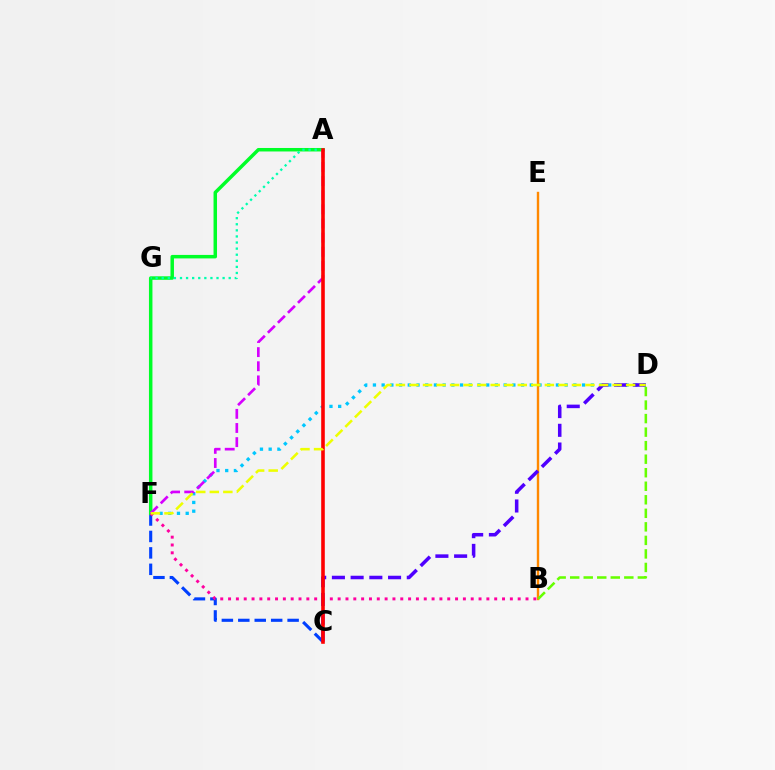{('C', 'F'): [{'color': '#003fff', 'line_style': 'dashed', 'thickness': 2.23}], ('D', 'F'): [{'color': '#00c7ff', 'line_style': 'dotted', 'thickness': 2.37}, {'color': '#eeff00', 'line_style': 'dashed', 'thickness': 1.84}], ('B', 'E'): [{'color': '#ff8800', 'line_style': 'solid', 'thickness': 1.72}], ('A', 'F'): [{'color': '#00ff27', 'line_style': 'solid', 'thickness': 2.51}, {'color': '#d600ff', 'line_style': 'dashed', 'thickness': 1.92}], ('A', 'G'): [{'color': '#00ffaf', 'line_style': 'dotted', 'thickness': 1.65}], ('C', 'D'): [{'color': '#4f00ff', 'line_style': 'dashed', 'thickness': 2.54}], ('B', 'F'): [{'color': '#ff00a0', 'line_style': 'dotted', 'thickness': 2.13}], ('B', 'D'): [{'color': '#66ff00', 'line_style': 'dashed', 'thickness': 1.84}], ('A', 'C'): [{'color': '#ff0000', 'line_style': 'solid', 'thickness': 2.59}]}